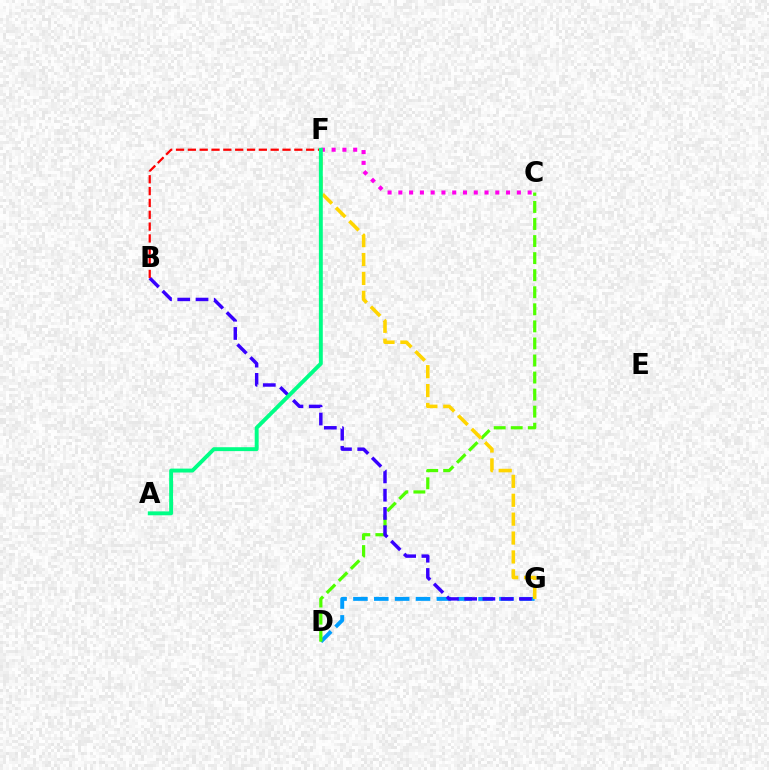{('D', 'G'): [{'color': '#009eff', 'line_style': 'dashed', 'thickness': 2.83}], ('C', 'D'): [{'color': '#4fff00', 'line_style': 'dashed', 'thickness': 2.32}], ('C', 'F'): [{'color': '#ff00ed', 'line_style': 'dotted', 'thickness': 2.93}], ('B', 'G'): [{'color': '#3700ff', 'line_style': 'dashed', 'thickness': 2.48}], ('B', 'F'): [{'color': '#ff0000', 'line_style': 'dashed', 'thickness': 1.61}], ('F', 'G'): [{'color': '#ffd500', 'line_style': 'dashed', 'thickness': 2.57}], ('A', 'F'): [{'color': '#00ff86', 'line_style': 'solid', 'thickness': 2.81}]}